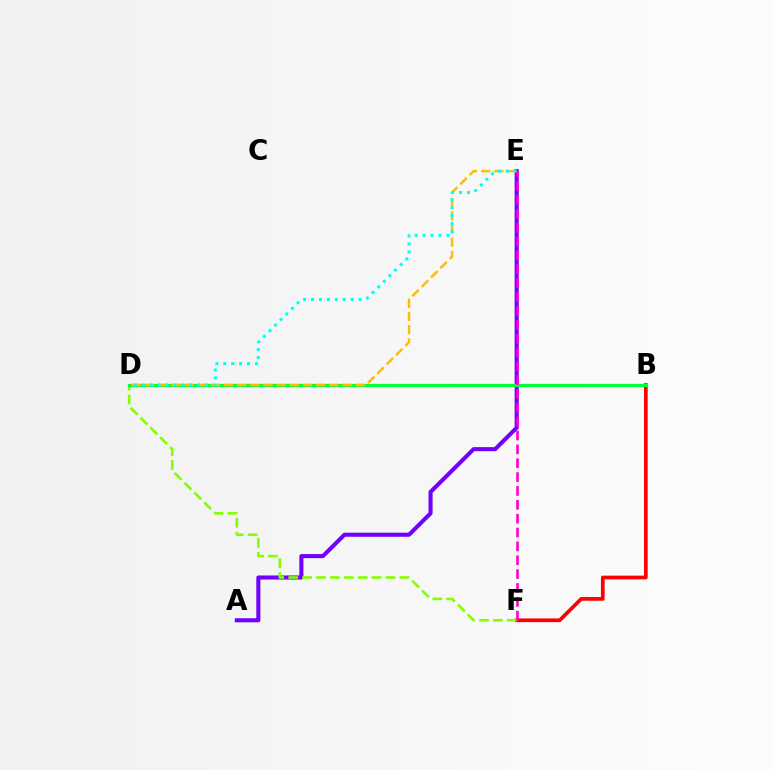{('A', 'E'): [{'color': '#7200ff', 'line_style': 'solid', 'thickness': 2.93}], ('B', 'F'): [{'color': '#ff0000', 'line_style': 'solid', 'thickness': 2.68}], ('D', 'F'): [{'color': '#84ff00', 'line_style': 'dashed', 'thickness': 1.89}], ('B', 'D'): [{'color': '#004bff', 'line_style': 'dotted', 'thickness': 1.9}, {'color': '#00ff39', 'line_style': 'solid', 'thickness': 2.32}], ('D', 'E'): [{'color': '#ffbd00', 'line_style': 'dashed', 'thickness': 1.79}, {'color': '#00fff6', 'line_style': 'dotted', 'thickness': 2.15}], ('E', 'F'): [{'color': '#ff00cf', 'line_style': 'dashed', 'thickness': 1.88}]}